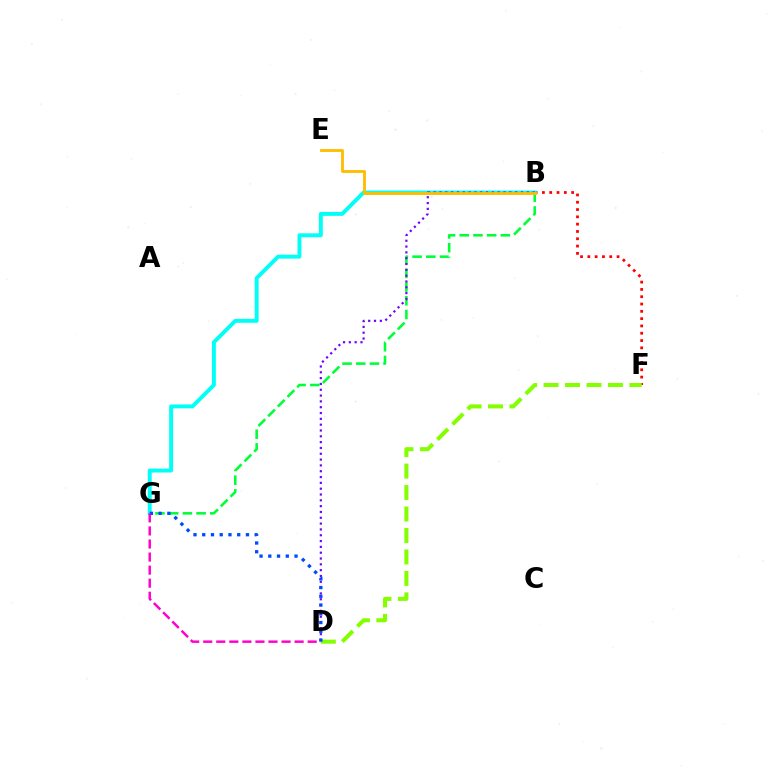{('B', 'G'): [{'color': '#00ff39', 'line_style': 'dashed', 'thickness': 1.86}, {'color': '#00fff6', 'line_style': 'solid', 'thickness': 2.83}], ('B', 'F'): [{'color': '#ff0000', 'line_style': 'dotted', 'thickness': 1.98}], ('D', 'F'): [{'color': '#84ff00', 'line_style': 'dashed', 'thickness': 2.92}], ('B', 'D'): [{'color': '#7200ff', 'line_style': 'dotted', 'thickness': 1.58}], ('D', 'G'): [{'color': '#004bff', 'line_style': 'dotted', 'thickness': 2.38}, {'color': '#ff00cf', 'line_style': 'dashed', 'thickness': 1.77}], ('B', 'E'): [{'color': '#ffbd00', 'line_style': 'solid', 'thickness': 2.04}]}